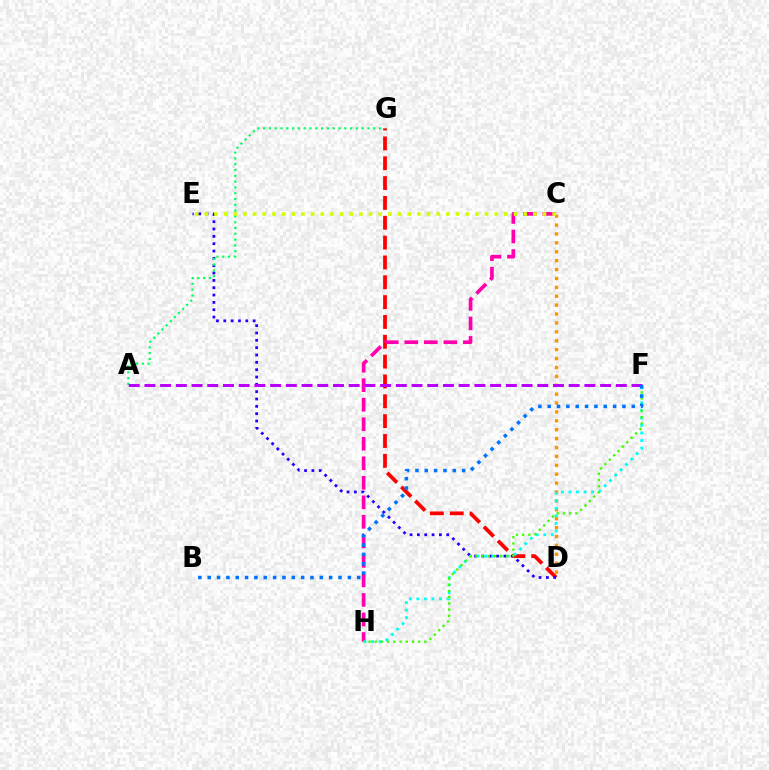{('D', 'G'): [{'color': '#ff0000', 'line_style': 'dashed', 'thickness': 2.7}], ('C', 'H'): [{'color': '#ff00ac', 'line_style': 'dashed', 'thickness': 2.65}], ('D', 'E'): [{'color': '#2500ff', 'line_style': 'dotted', 'thickness': 1.99}], ('C', 'D'): [{'color': '#ff9400', 'line_style': 'dotted', 'thickness': 2.42}], ('F', 'H'): [{'color': '#00fff6', 'line_style': 'dotted', 'thickness': 2.05}, {'color': '#3dff00', 'line_style': 'dotted', 'thickness': 1.68}], ('A', 'G'): [{'color': '#00ff5c', 'line_style': 'dotted', 'thickness': 1.58}], ('C', 'E'): [{'color': '#d1ff00', 'line_style': 'dotted', 'thickness': 2.63}], ('A', 'F'): [{'color': '#b900ff', 'line_style': 'dashed', 'thickness': 2.13}], ('B', 'F'): [{'color': '#0074ff', 'line_style': 'dotted', 'thickness': 2.54}]}